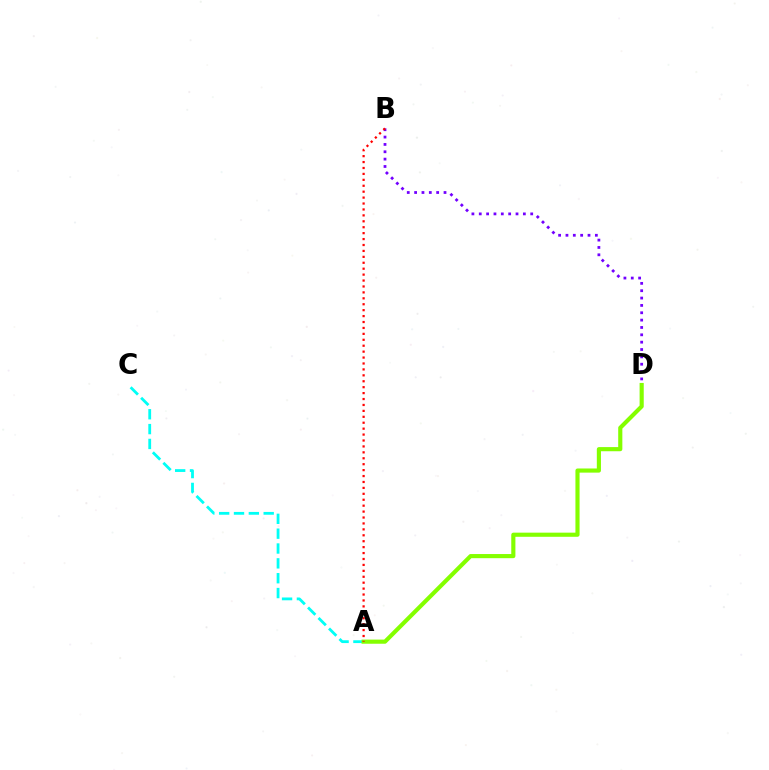{('B', 'D'): [{'color': '#7200ff', 'line_style': 'dotted', 'thickness': 2.0}], ('A', 'C'): [{'color': '#00fff6', 'line_style': 'dashed', 'thickness': 2.02}], ('A', 'D'): [{'color': '#84ff00', 'line_style': 'solid', 'thickness': 2.98}], ('A', 'B'): [{'color': '#ff0000', 'line_style': 'dotted', 'thickness': 1.61}]}